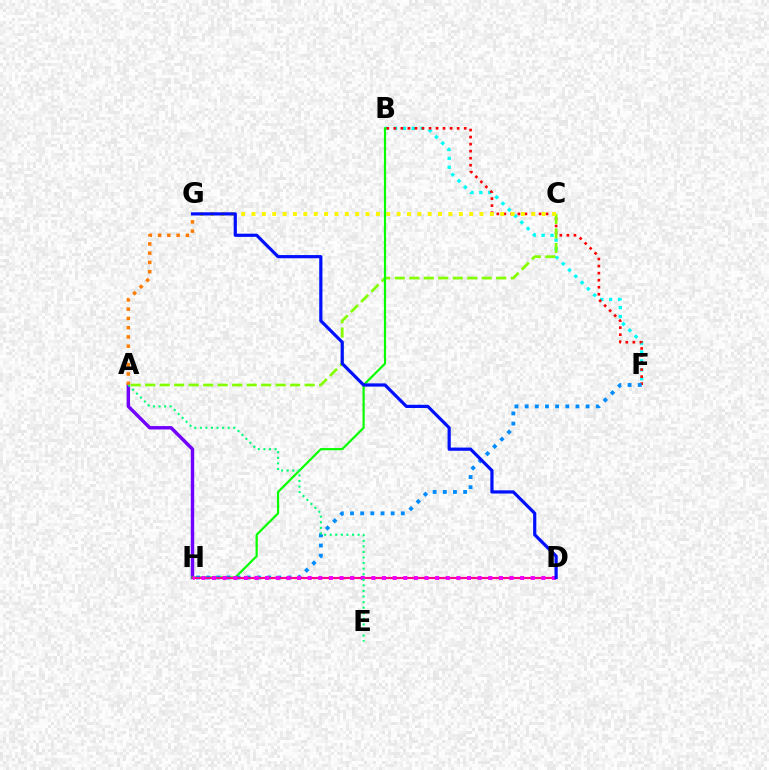{('A', 'H'): [{'color': '#7200ff', 'line_style': 'solid', 'thickness': 2.46}], ('B', 'F'): [{'color': '#00fff6', 'line_style': 'dotted', 'thickness': 2.41}, {'color': '#ff0000', 'line_style': 'dotted', 'thickness': 1.91}], ('A', 'C'): [{'color': '#84ff00', 'line_style': 'dashed', 'thickness': 1.97}], ('C', 'G'): [{'color': '#fcf500', 'line_style': 'dotted', 'thickness': 2.82}], ('B', 'H'): [{'color': '#08ff00', 'line_style': 'solid', 'thickness': 1.59}], ('F', 'H'): [{'color': '#008cff', 'line_style': 'dotted', 'thickness': 2.76}], ('A', 'G'): [{'color': '#ff7c00', 'line_style': 'dotted', 'thickness': 2.52}], ('D', 'H'): [{'color': '#ff0094', 'line_style': 'solid', 'thickness': 1.55}, {'color': '#ee00ff', 'line_style': 'dotted', 'thickness': 2.89}], ('A', 'E'): [{'color': '#00ff74', 'line_style': 'dotted', 'thickness': 1.51}], ('D', 'G'): [{'color': '#0010ff', 'line_style': 'solid', 'thickness': 2.31}]}